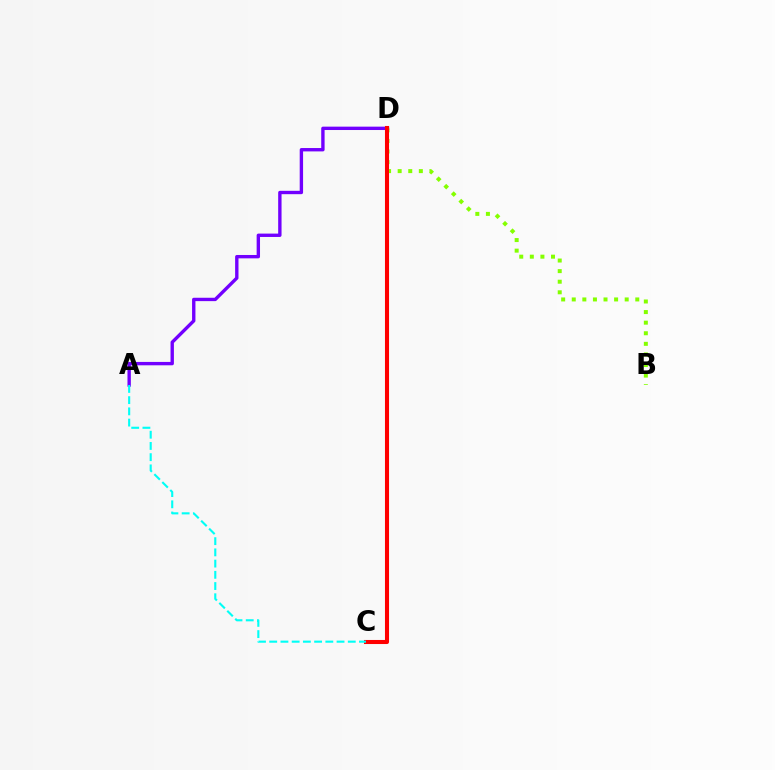{('A', 'D'): [{'color': '#7200ff', 'line_style': 'solid', 'thickness': 2.43}], ('B', 'D'): [{'color': '#84ff00', 'line_style': 'dotted', 'thickness': 2.88}], ('C', 'D'): [{'color': '#ff0000', 'line_style': 'solid', 'thickness': 2.93}], ('A', 'C'): [{'color': '#00fff6', 'line_style': 'dashed', 'thickness': 1.52}]}